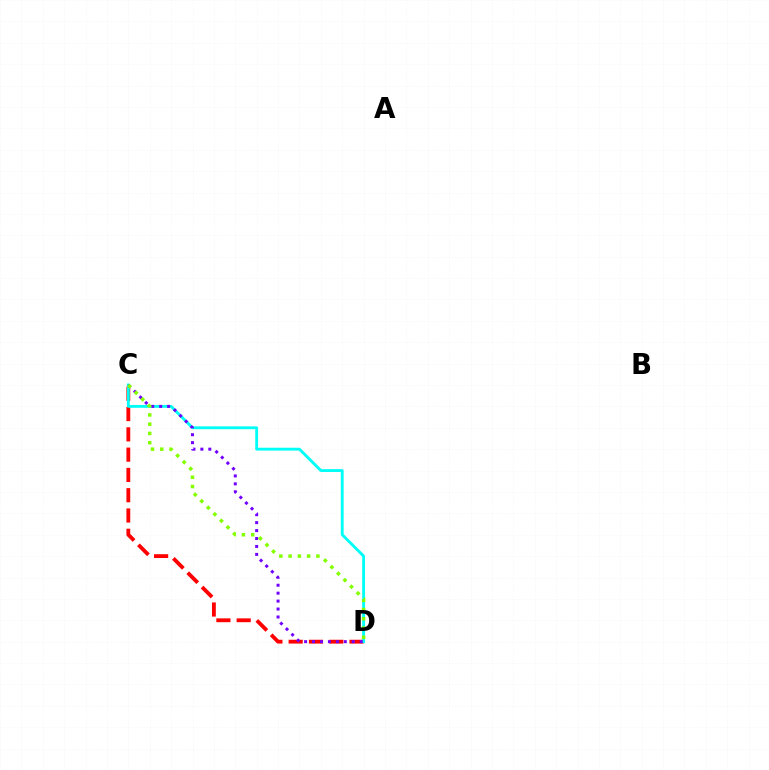{('C', 'D'): [{'color': '#ff0000', 'line_style': 'dashed', 'thickness': 2.76}, {'color': '#00fff6', 'line_style': 'solid', 'thickness': 2.06}, {'color': '#7200ff', 'line_style': 'dotted', 'thickness': 2.16}, {'color': '#84ff00', 'line_style': 'dotted', 'thickness': 2.52}]}